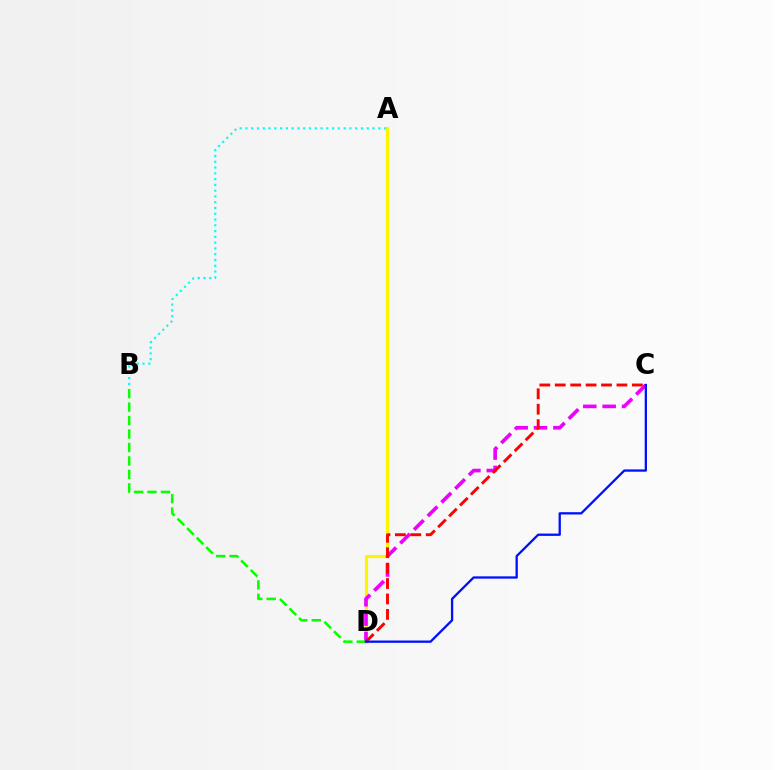{('A', 'B'): [{'color': '#00fff6', 'line_style': 'dotted', 'thickness': 1.57}], ('A', 'D'): [{'color': '#fcf500', 'line_style': 'solid', 'thickness': 2.27}], ('C', 'D'): [{'color': '#ee00ff', 'line_style': 'dashed', 'thickness': 2.63}, {'color': '#ff0000', 'line_style': 'dashed', 'thickness': 2.1}, {'color': '#0010ff', 'line_style': 'solid', 'thickness': 1.66}], ('B', 'D'): [{'color': '#08ff00', 'line_style': 'dashed', 'thickness': 1.83}]}